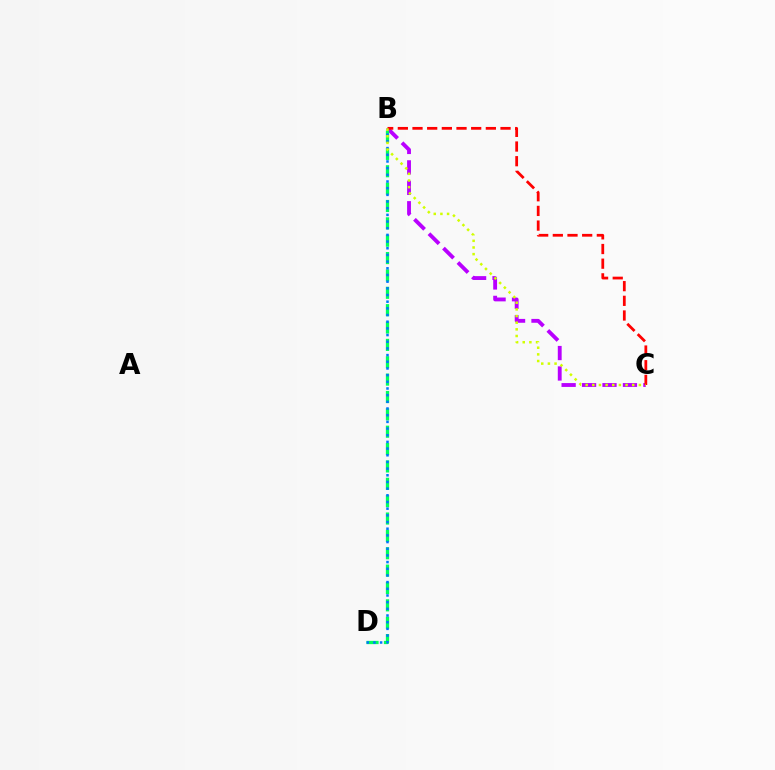{('B', 'C'): [{'color': '#b900ff', 'line_style': 'dashed', 'thickness': 2.78}, {'color': '#ff0000', 'line_style': 'dashed', 'thickness': 1.99}, {'color': '#d1ff00', 'line_style': 'dotted', 'thickness': 1.81}], ('B', 'D'): [{'color': '#00ff5c', 'line_style': 'dashed', 'thickness': 2.36}, {'color': '#0074ff', 'line_style': 'dotted', 'thickness': 1.81}]}